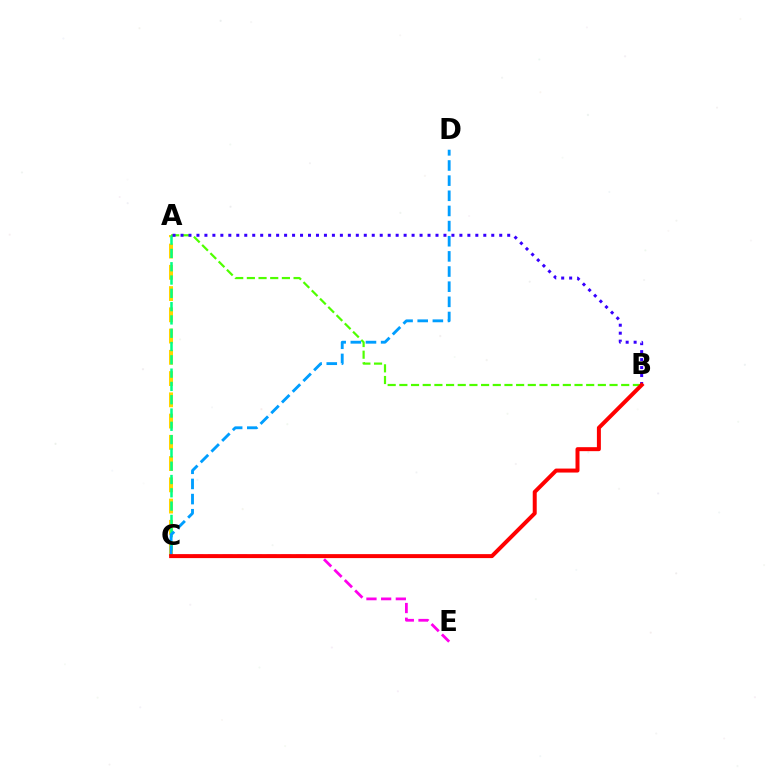{('A', 'C'): [{'color': '#ffd500', 'line_style': 'dashed', 'thickness': 2.89}, {'color': '#00ff86', 'line_style': 'dashed', 'thickness': 1.81}], ('A', 'B'): [{'color': '#4fff00', 'line_style': 'dashed', 'thickness': 1.59}, {'color': '#3700ff', 'line_style': 'dotted', 'thickness': 2.16}], ('C', 'D'): [{'color': '#009eff', 'line_style': 'dashed', 'thickness': 2.06}], ('C', 'E'): [{'color': '#ff00ed', 'line_style': 'dashed', 'thickness': 2.0}], ('B', 'C'): [{'color': '#ff0000', 'line_style': 'solid', 'thickness': 2.87}]}